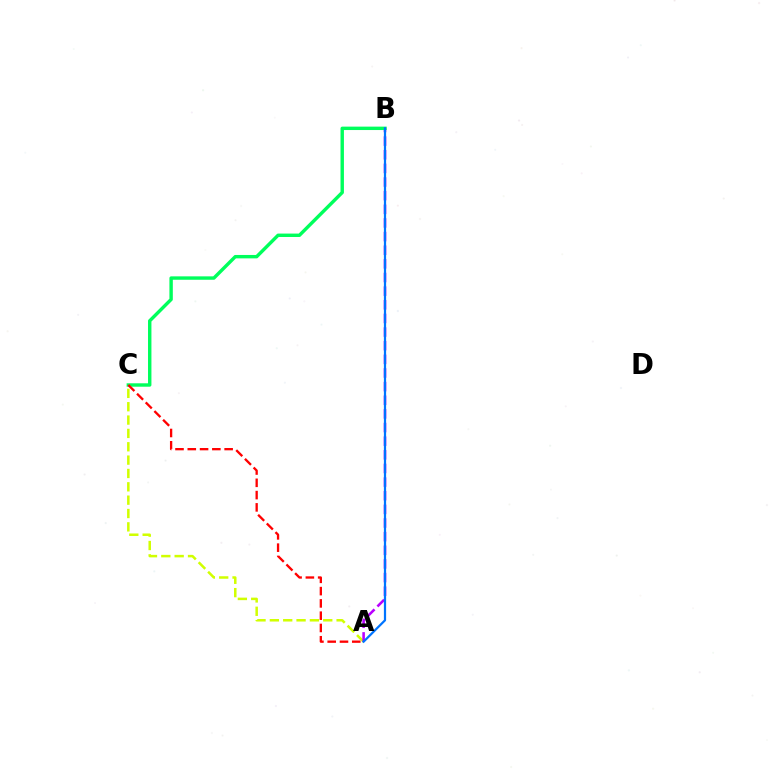{('A', 'C'): [{'color': '#d1ff00', 'line_style': 'dashed', 'thickness': 1.81}, {'color': '#ff0000', 'line_style': 'dashed', 'thickness': 1.67}], ('A', 'B'): [{'color': '#b900ff', 'line_style': 'dashed', 'thickness': 1.85}, {'color': '#0074ff', 'line_style': 'solid', 'thickness': 1.6}], ('B', 'C'): [{'color': '#00ff5c', 'line_style': 'solid', 'thickness': 2.46}]}